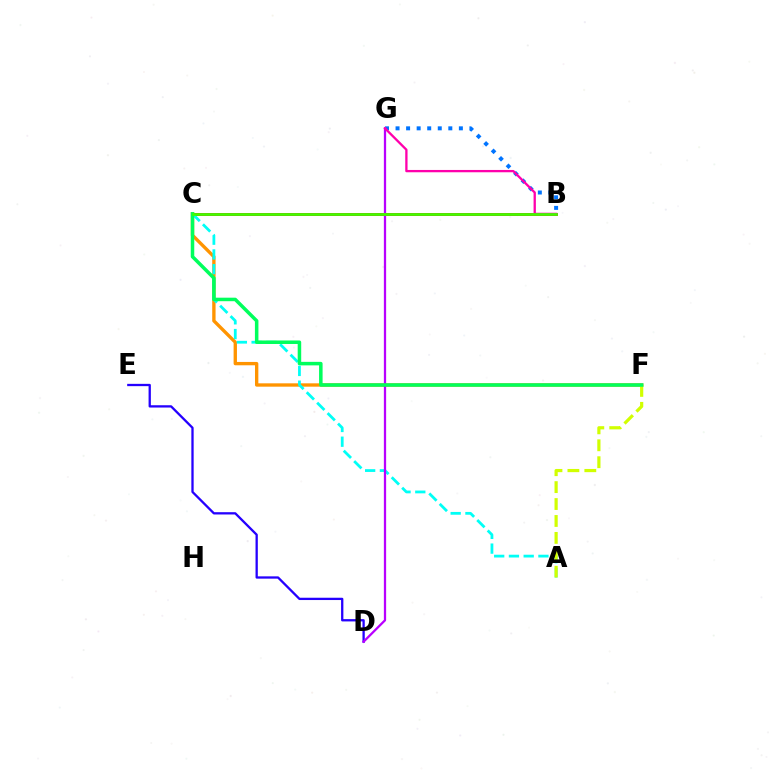{('B', 'G'): [{'color': '#0074ff', 'line_style': 'dotted', 'thickness': 2.87}, {'color': '#ff00ac', 'line_style': 'solid', 'thickness': 1.66}], ('C', 'F'): [{'color': '#ff9400', 'line_style': 'solid', 'thickness': 2.41}, {'color': '#00ff5c', 'line_style': 'solid', 'thickness': 2.53}], ('B', 'C'): [{'color': '#ff0000', 'line_style': 'solid', 'thickness': 1.98}, {'color': '#3dff00', 'line_style': 'solid', 'thickness': 1.94}], ('A', 'C'): [{'color': '#00fff6', 'line_style': 'dashed', 'thickness': 2.0}], ('D', 'E'): [{'color': '#2500ff', 'line_style': 'solid', 'thickness': 1.65}], ('A', 'F'): [{'color': '#d1ff00', 'line_style': 'dashed', 'thickness': 2.3}], ('D', 'G'): [{'color': '#b900ff', 'line_style': 'solid', 'thickness': 1.63}]}